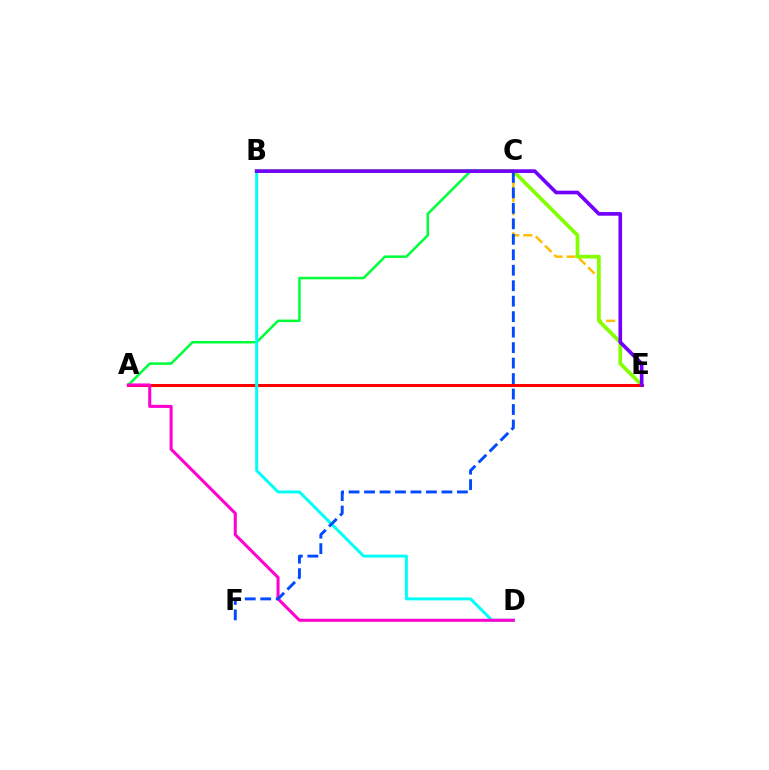{('C', 'E'): [{'color': '#ffbd00', 'line_style': 'dashed', 'thickness': 1.77}], ('B', 'E'): [{'color': '#84ff00', 'line_style': 'solid', 'thickness': 2.68}, {'color': '#7200ff', 'line_style': 'solid', 'thickness': 2.63}], ('A', 'C'): [{'color': '#00ff39', 'line_style': 'solid', 'thickness': 1.82}], ('A', 'E'): [{'color': '#ff0000', 'line_style': 'solid', 'thickness': 2.18}], ('B', 'D'): [{'color': '#00fff6', 'line_style': 'solid', 'thickness': 2.14}], ('A', 'D'): [{'color': '#ff00cf', 'line_style': 'solid', 'thickness': 2.19}], ('C', 'F'): [{'color': '#004bff', 'line_style': 'dashed', 'thickness': 2.1}]}